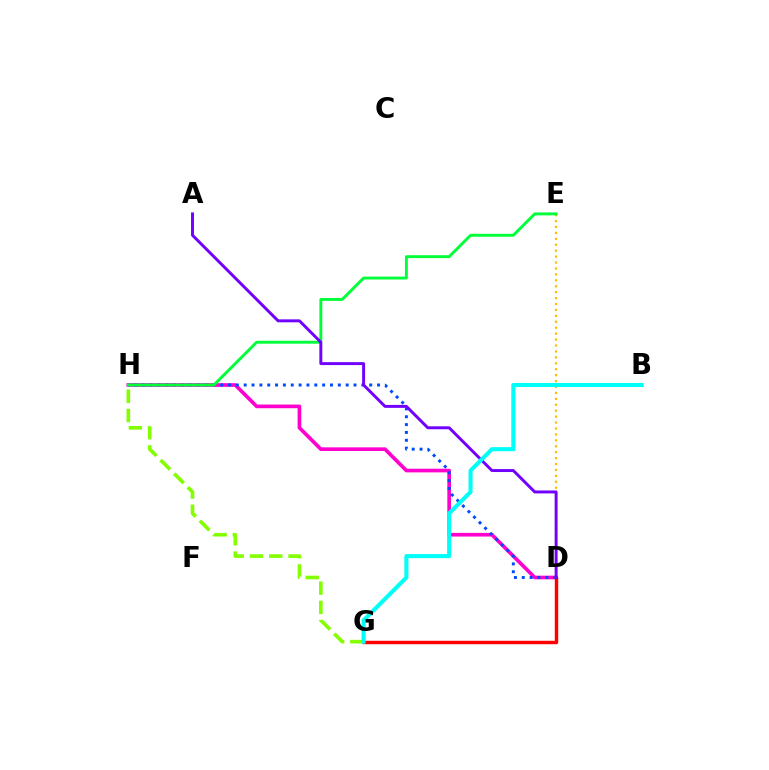{('D', 'H'): [{'color': '#ff00cf', 'line_style': 'solid', 'thickness': 2.64}, {'color': '#004bff', 'line_style': 'dotted', 'thickness': 2.13}], ('D', 'E'): [{'color': '#ffbd00', 'line_style': 'dotted', 'thickness': 1.61}], ('G', 'H'): [{'color': '#84ff00', 'line_style': 'dashed', 'thickness': 2.62}], ('E', 'H'): [{'color': '#00ff39', 'line_style': 'solid', 'thickness': 2.09}], ('D', 'G'): [{'color': '#ff0000', 'line_style': 'solid', 'thickness': 2.46}], ('A', 'D'): [{'color': '#7200ff', 'line_style': 'solid', 'thickness': 2.12}], ('B', 'G'): [{'color': '#00fff6', 'line_style': 'solid', 'thickness': 2.94}]}